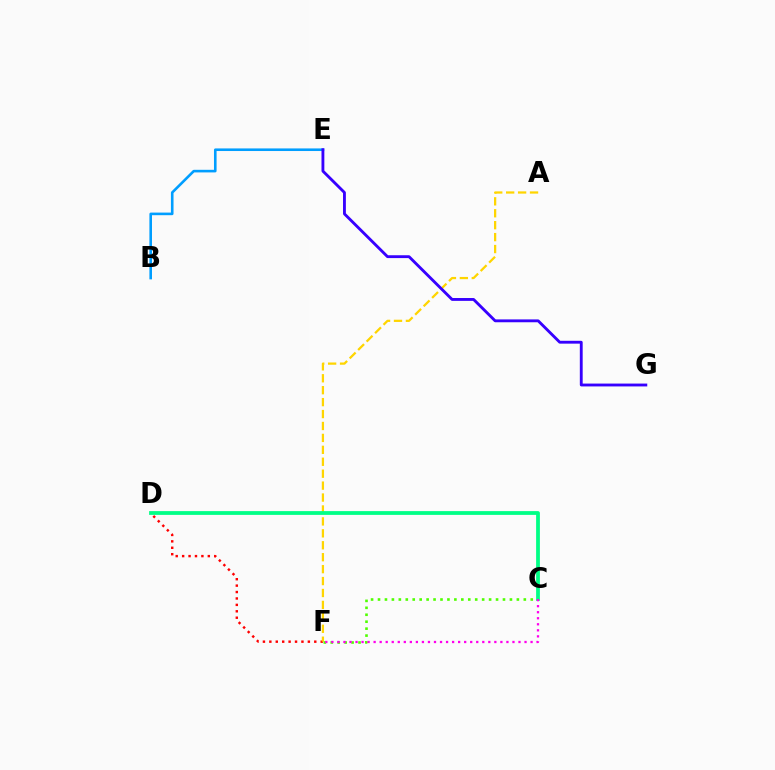{('D', 'F'): [{'color': '#ff0000', 'line_style': 'dotted', 'thickness': 1.74}], ('A', 'F'): [{'color': '#ffd500', 'line_style': 'dashed', 'thickness': 1.62}], ('C', 'F'): [{'color': '#4fff00', 'line_style': 'dotted', 'thickness': 1.89}, {'color': '#ff00ed', 'line_style': 'dotted', 'thickness': 1.64}], ('B', 'E'): [{'color': '#009eff', 'line_style': 'solid', 'thickness': 1.87}], ('E', 'G'): [{'color': '#3700ff', 'line_style': 'solid', 'thickness': 2.05}], ('C', 'D'): [{'color': '#00ff86', 'line_style': 'solid', 'thickness': 2.72}]}